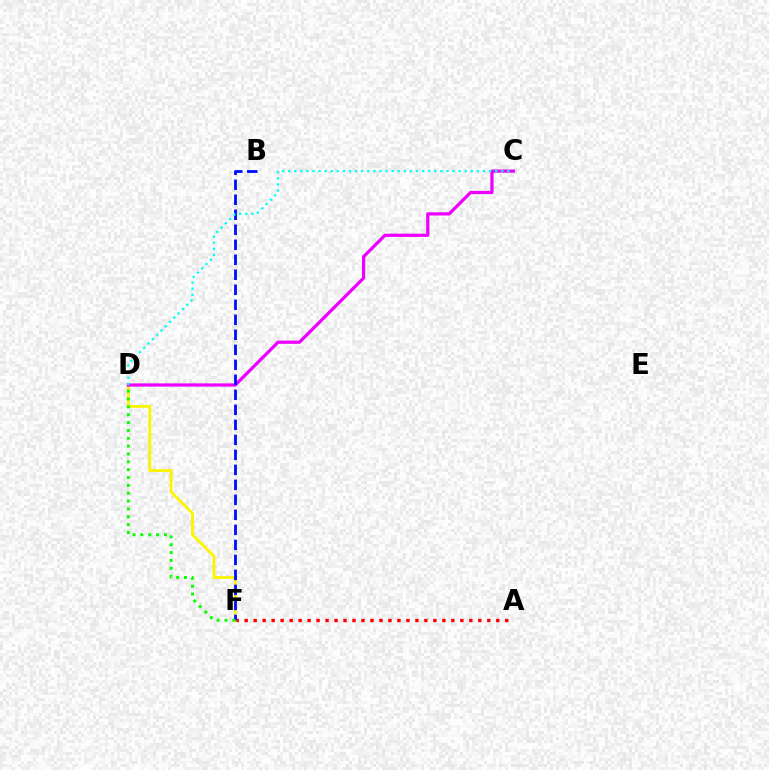{('A', 'F'): [{'color': '#ff0000', 'line_style': 'dotted', 'thickness': 2.44}], ('D', 'F'): [{'color': '#fcf500', 'line_style': 'solid', 'thickness': 2.04}, {'color': '#08ff00', 'line_style': 'dotted', 'thickness': 2.13}], ('C', 'D'): [{'color': '#ee00ff', 'line_style': 'solid', 'thickness': 2.33}, {'color': '#00fff6', 'line_style': 'dotted', 'thickness': 1.65}], ('B', 'F'): [{'color': '#0010ff', 'line_style': 'dashed', 'thickness': 2.04}]}